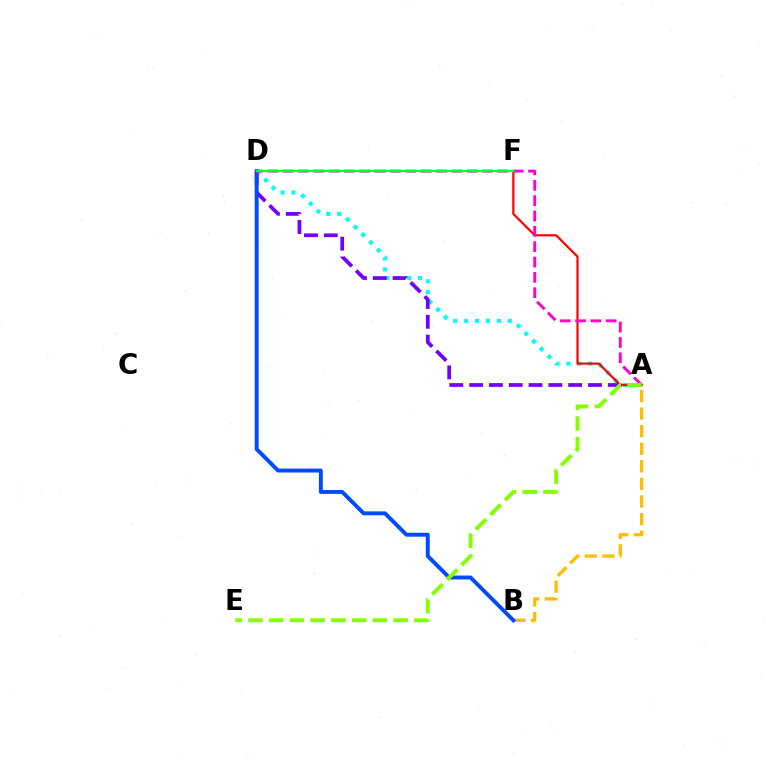{('A', 'B'): [{'color': '#ffbd00', 'line_style': 'dashed', 'thickness': 2.39}], ('A', 'D'): [{'color': '#00fff6', 'line_style': 'dotted', 'thickness': 2.96}, {'color': '#7200ff', 'line_style': 'dashed', 'thickness': 2.69}, {'color': '#ff00cf', 'line_style': 'dashed', 'thickness': 2.08}], ('A', 'F'): [{'color': '#ff0000', 'line_style': 'solid', 'thickness': 1.58}], ('B', 'D'): [{'color': '#004bff', 'line_style': 'solid', 'thickness': 2.83}], ('D', 'F'): [{'color': '#00ff39', 'line_style': 'solid', 'thickness': 1.74}], ('A', 'E'): [{'color': '#84ff00', 'line_style': 'dashed', 'thickness': 2.82}]}